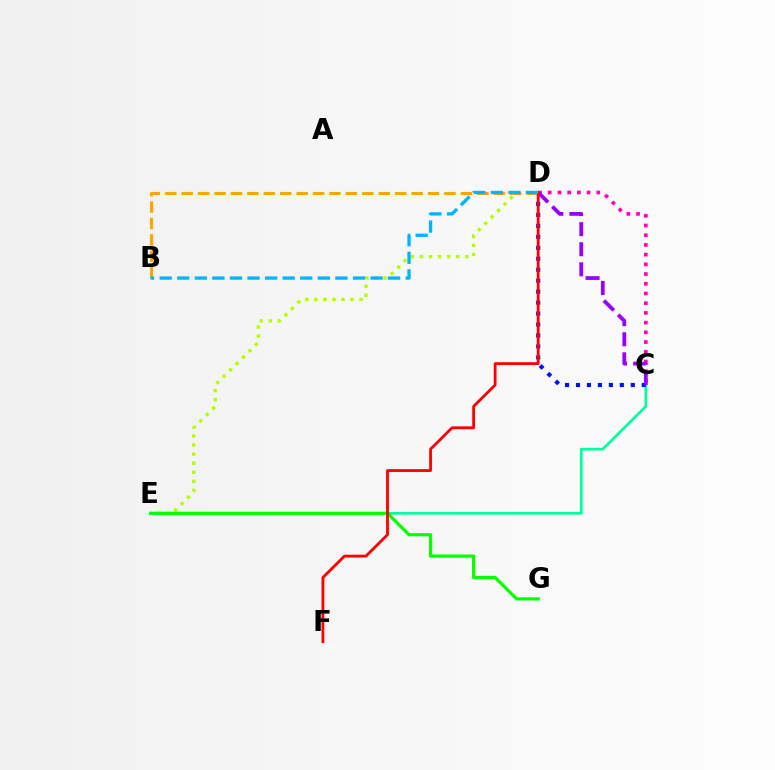{('D', 'E'): [{'color': '#b3ff00', 'line_style': 'dotted', 'thickness': 2.46}], ('C', 'E'): [{'color': '#00ff9d', 'line_style': 'solid', 'thickness': 1.94}], ('E', 'G'): [{'color': '#08ff00', 'line_style': 'solid', 'thickness': 2.31}], ('C', 'D'): [{'color': '#0010ff', 'line_style': 'dotted', 'thickness': 2.98}, {'color': '#ff00bd', 'line_style': 'dotted', 'thickness': 2.64}, {'color': '#9b00ff', 'line_style': 'dashed', 'thickness': 2.73}], ('B', 'D'): [{'color': '#ffa500', 'line_style': 'dashed', 'thickness': 2.23}, {'color': '#00b5ff', 'line_style': 'dashed', 'thickness': 2.39}], ('D', 'F'): [{'color': '#ff0000', 'line_style': 'solid', 'thickness': 2.02}]}